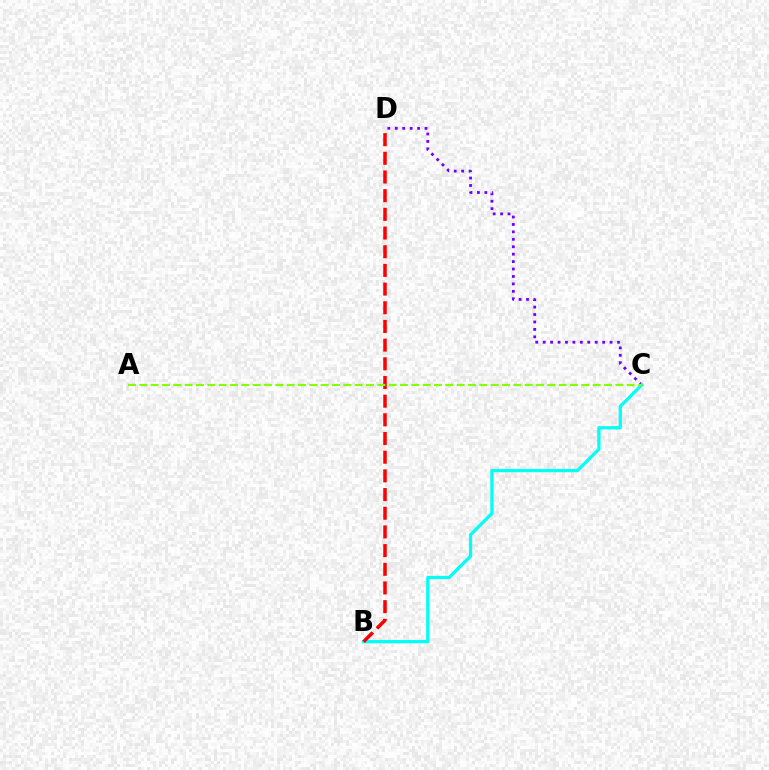{('C', 'D'): [{'color': '#7200ff', 'line_style': 'dotted', 'thickness': 2.02}], ('B', 'C'): [{'color': '#00fff6', 'line_style': 'solid', 'thickness': 2.33}], ('B', 'D'): [{'color': '#ff0000', 'line_style': 'dashed', 'thickness': 2.54}], ('A', 'C'): [{'color': '#84ff00', 'line_style': 'dashed', 'thickness': 1.54}]}